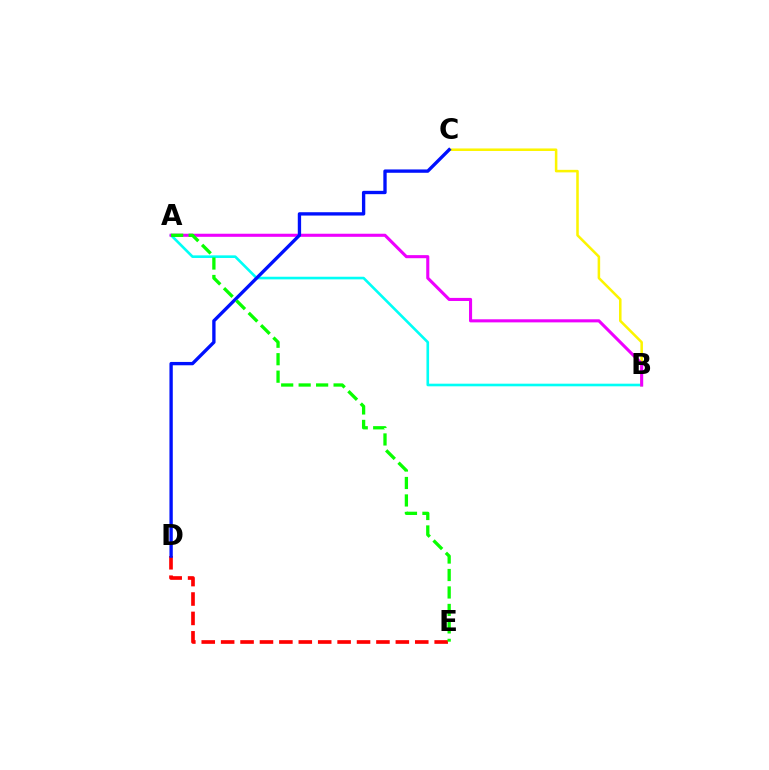{('A', 'B'): [{'color': '#00fff6', 'line_style': 'solid', 'thickness': 1.89}, {'color': '#ee00ff', 'line_style': 'solid', 'thickness': 2.22}], ('B', 'C'): [{'color': '#fcf500', 'line_style': 'solid', 'thickness': 1.83}], ('D', 'E'): [{'color': '#ff0000', 'line_style': 'dashed', 'thickness': 2.64}], ('C', 'D'): [{'color': '#0010ff', 'line_style': 'solid', 'thickness': 2.4}], ('A', 'E'): [{'color': '#08ff00', 'line_style': 'dashed', 'thickness': 2.37}]}